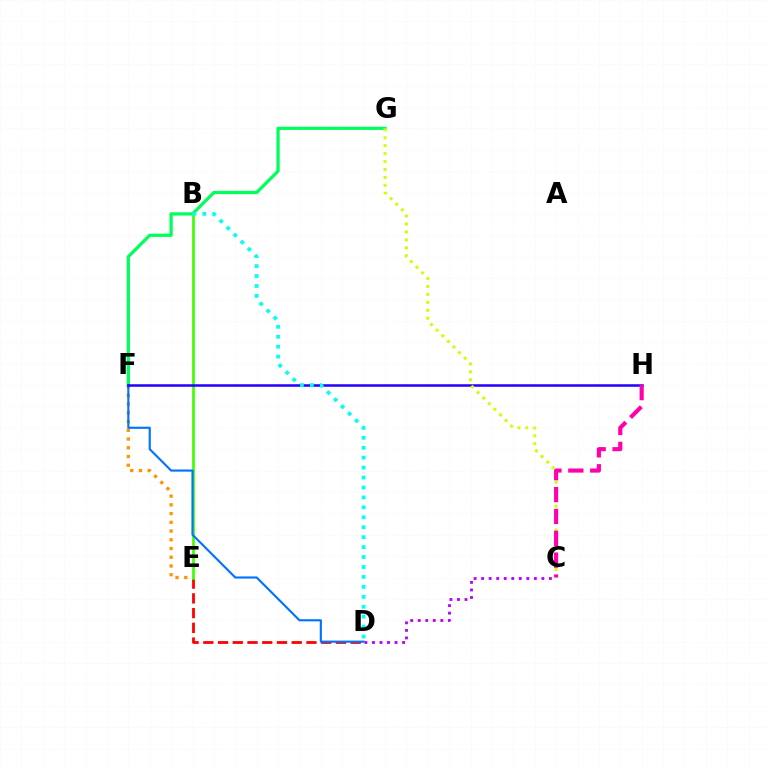{('F', 'G'): [{'color': '#00ff5c', 'line_style': 'solid', 'thickness': 2.33}], ('D', 'E'): [{'color': '#ff0000', 'line_style': 'dashed', 'thickness': 2.0}], ('B', 'E'): [{'color': '#3dff00', 'line_style': 'solid', 'thickness': 1.94}], ('E', 'F'): [{'color': '#ff9400', 'line_style': 'dotted', 'thickness': 2.37}], ('C', 'D'): [{'color': '#b900ff', 'line_style': 'dotted', 'thickness': 2.05}], ('D', 'F'): [{'color': '#0074ff', 'line_style': 'solid', 'thickness': 1.54}], ('F', 'H'): [{'color': '#2500ff', 'line_style': 'solid', 'thickness': 1.81}], ('B', 'D'): [{'color': '#00fff6', 'line_style': 'dotted', 'thickness': 2.7}], ('C', 'G'): [{'color': '#d1ff00', 'line_style': 'dotted', 'thickness': 2.15}], ('C', 'H'): [{'color': '#ff00ac', 'line_style': 'dashed', 'thickness': 2.97}]}